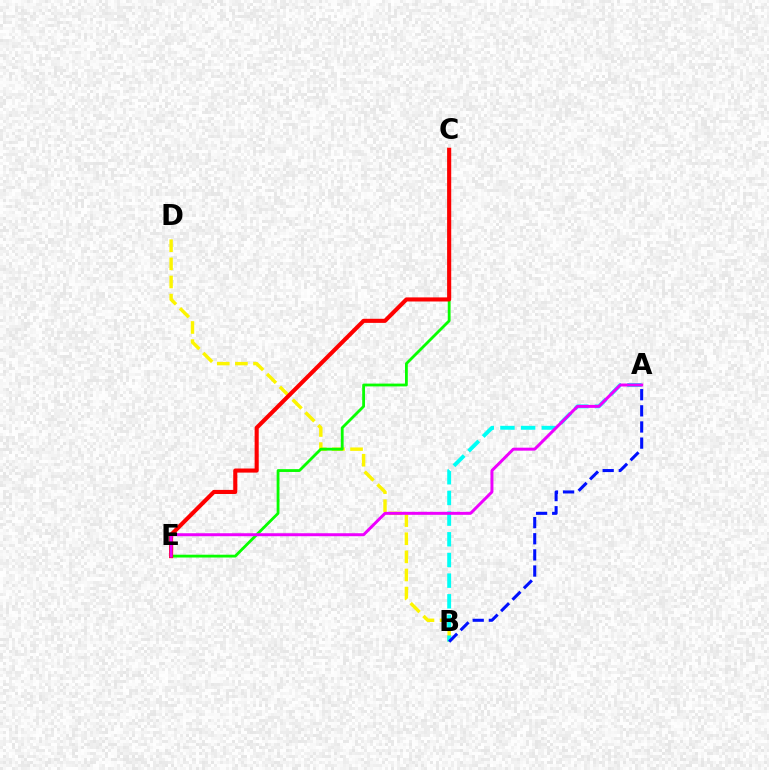{('B', 'D'): [{'color': '#fcf500', 'line_style': 'dashed', 'thickness': 2.46}], ('C', 'E'): [{'color': '#08ff00', 'line_style': 'solid', 'thickness': 2.02}, {'color': '#ff0000', 'line_style': 'solid', 'thickness': 2.95}], ('A', 'B'): [{'color': '#00fff6', 'line_style': 'dashed', 'thickness': 2.81}, {'color': '#0010ff', 'line_style': 'dashed', 'thickness': 2.19}], ('A', 'E'): [{'color': '#ee00ff', 'line_style': 'solid', 'thickness': 2.14}]}